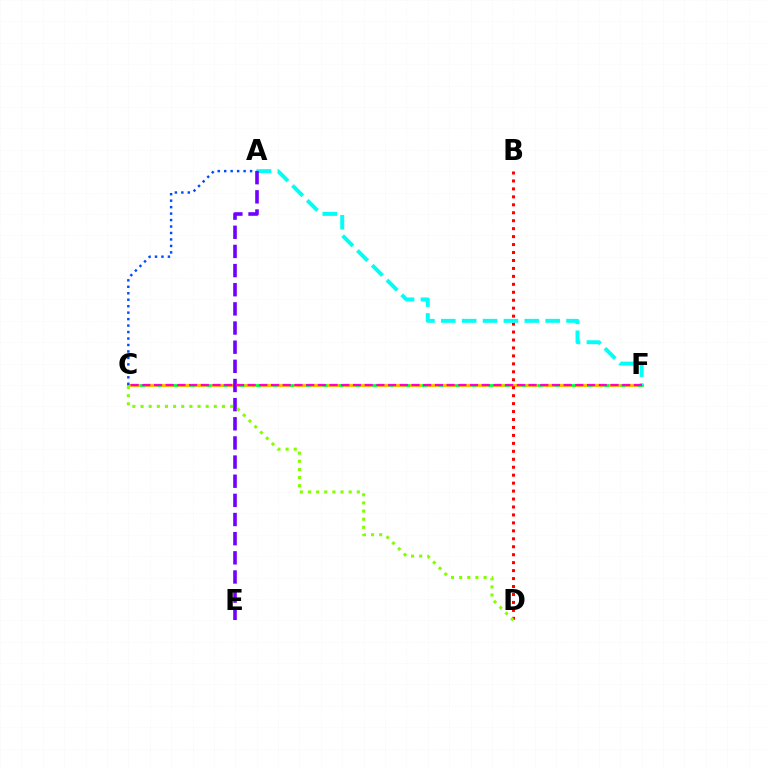{('C', 'F'): [{'color': '#00ff39', 'line_style': 'solid', 'thickness': 2.0}, {'color': '#ffbd00', 'line_style': 'dashed', 'thickness': 2.25}, {'color': '#ff00cf', 'line_style': 'dashed', 'thickness': 1.59}], ('B', 'D'): [{'color': '#ff0000', 'line_style': 'dotted', 'thickness': 2.16}], ('A', 'F'): [{'color': '#00fff6', 'line_style': 'dashed', 'thickness': 2.84}], ('A', 'E'): [{'color': '#7200ff', 'line_style': 'dashed', 'thickness': 2.6}], ('A', 'C'): [{'color': '#004bff', 'line_style': 'dotted', 'thickness': 1.76}], ('C', 'D'): [{'color': '#84ff00', 'line_style': 'dotted', 'thickness': 2.21}]}